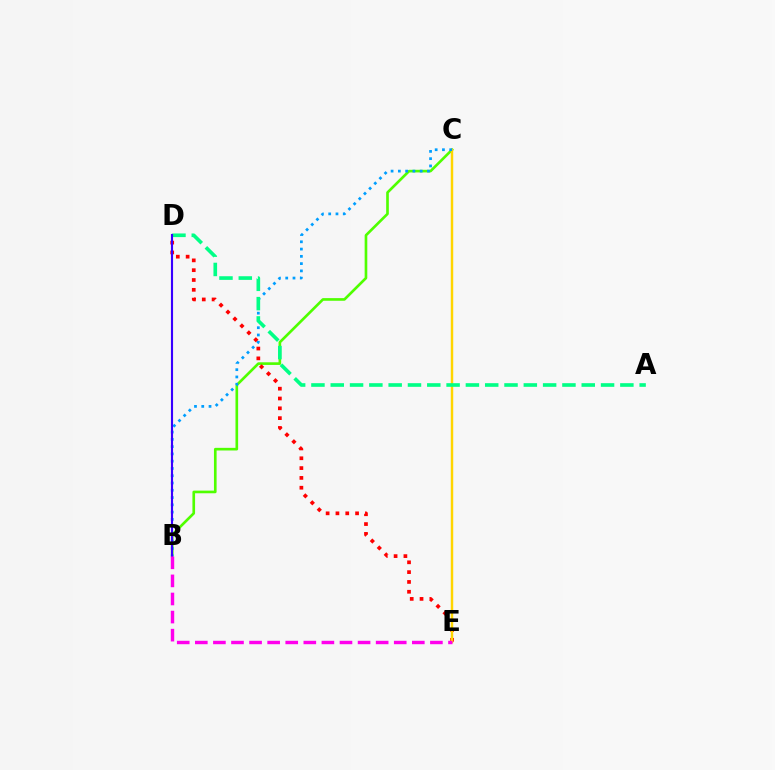{('B', 'C'): [{'color': '#4fff00', 'line_style': 'solid', 'thickness': 1.91}, {'color': '#009eff', 'line_style': 'dotted', 'thickness': 1.98}], ('D', 'E'): [{'color': '#ff0000', 'line_style': 'dotted', 'thickness': 2.67}], ('C', 'E'): [{'color': '#ffd500', 'line_style': 'solid', 'thickness': 1.76}], ('A', 'D'): [{'color': '#00ff86', 'line_style': 'dashed', 'thickness': 2.62}], ('B', 'D'): [{'color': '#3700ff', 'line_style': 'solid', 'thickness': 1.53}], ('B', 'E'): [{'color': '#ff00ed', 'line_style': 'dashed', 'thickness': 2.46}]}